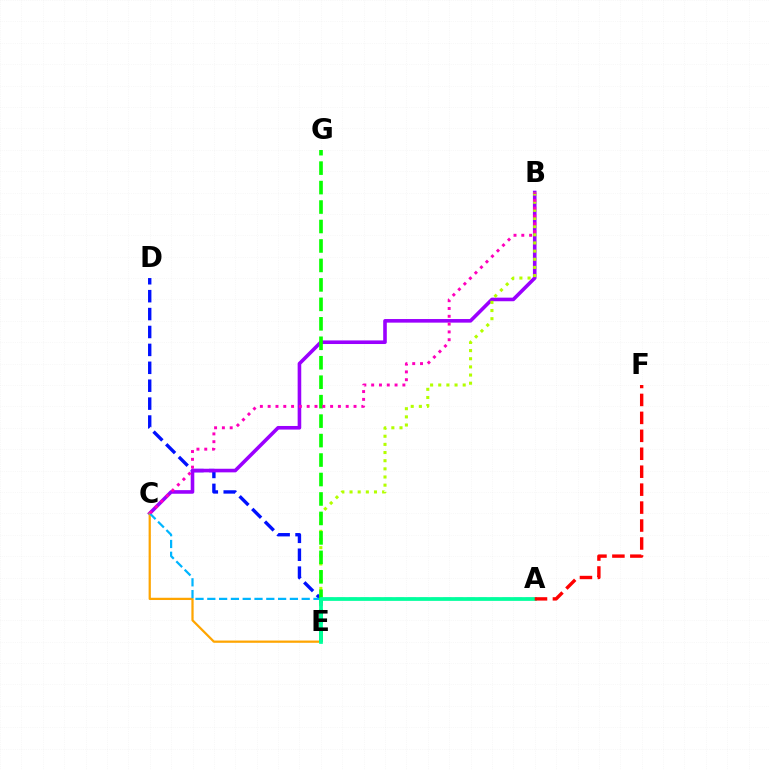{('D', 'E'): [{'color': '#0010ff', 'line_style': 'dashed', 'thickness': 2.43}], ('B', 'C'): [{'color': '#9b00ff', 'line_style': 'solid', 'thickness': 2.59}, {'color': '#ff00bd', 'line_style': 'dotted', 'thickness': 2.12}], ('B', 'E'): [{'color': '#b3ff00', 'line_style': 'dotted', 'thickness': 2.22}], ('C', 'E'): [{'color': '#ffa500', 'line_style': 'solid', 'thickness': 1.61}], ('A', 'C'): [{'color': '#00b5ff', 'line_style': 'dashed', 'thickness': 1.6}], ('E', 'G'): [{'color': '#08ff00', 'line_style': 'dashed', 'thickness': 2.64}], ('A', 'E'): [{'color': '#00ff9d', 'line_style': 'solid', 'thickness': 2.69}], ('A', 'F'): [{'color': '#ff0000', 'line_style': 'dashed', 'thickness': 2.44}]}